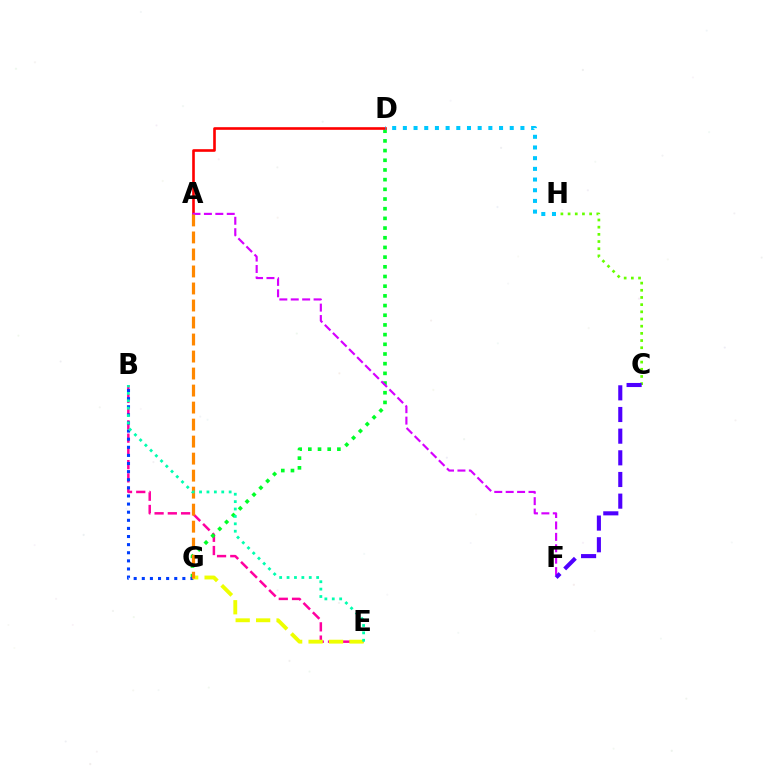{('B', 'E'): [{'color': '#ff00a0', 'line_style': 'dashed', 'thickness': 1.8}, {'color': '#00ffaf', 'line_style': 'dotted', 'thickness': 2.01}], ('D', 'G'): [{'color': '#00ff27', 'line_style': 'dotted', 'thickness': 2.63}], ('B', 'G'): [{'color': '#003fff', 'line_style': 'dotted', 'thickness': 2.2}], ('E', 'G'): [{'color': '#eeff00', 'line_style': 'dashed', 'thickness': 2.78}], ('A', 'D'): [{'color': '#ff0000', 'line_style': 'solid', 'thickness': 1.89}], ('C', 'H'): [{'color': '#66ff00', 'line_style': 'dotted', 'thickness': 1.95}], ('A', 'F'): [{'color': '#d600ff', 'line_style': 'dashed', 'thickness': 1.55}], ('A', 'G'): [{'color': '#ff8800', 'line_style': 'dashed', 'thickness': 2.31}], ('C', 'F'): [{'color': '#4f00ff', 'line_style': 'dashed', 'thickness': 2.94}], ('D', 'H'): [{'color': '#00c7ff', 'line_style': 'dotted', 'thickness': 2.9}]}